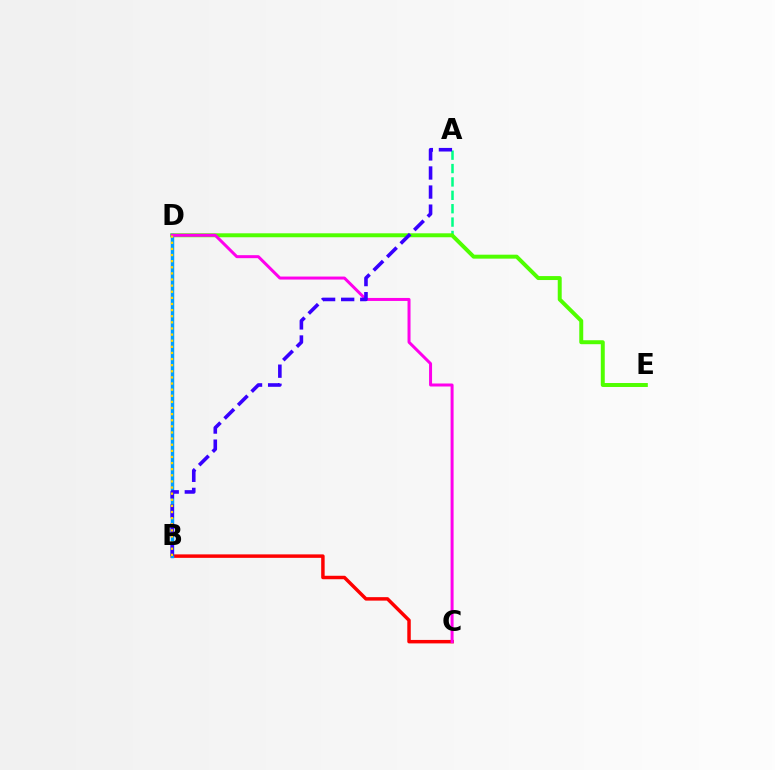{('A', 'D'): [{'color': '#00ff86', 'line_style': 'dashed', 'thickness': 1.82}], ('B', 'C'): [{'color': '#ff0000', 'line_style': 'solid', 'thickness': 2.5}], ('D', 'E'): [{'color': '#4fff00', 'line_style': 'solid', 'thickness': 2.85}], ('B', 'D'): [{'color': '#009eff', 'line_style': 'solid', 'thickness': 2.49}, {'color': '#ffd500', 'line_style': 'dotted', 'thickness': 1.66}], ('C', 'D'): [{'color': '#ff00ed', 'line_style': 'solid', 'thickness': 2.16}], ('A', 'B'): [{'color': '#3700ff', 'line_style': 'dashed', 'thickness': 2.59}]}